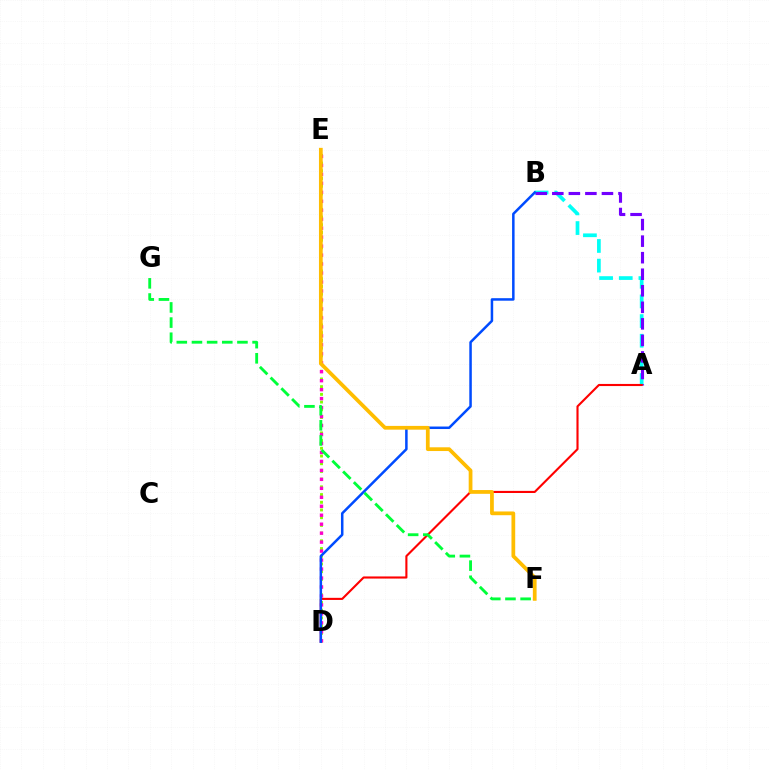{('A', 'B'): [{'color': '#00fff6', 'line_style': 'dashed', 'thickness': 2.67}, {'color': '#7200ff', 'line_style': 'dashed', 'thickness': 2.25}], ('D', 'E'): [{'color': '#84ff00', 'line_style': 'dotted', 'thickness': 2.09}, {'color': '#ff00cf', 'line_style': 'dotted', 'thickness': 2.44}], ('A', 'D'): [{'color': '#ff0000', 'line_style': 'solid', 'thickness': 1.52}], ('B', 'D'): [{'color': '#004bff', 'line_style': 'solid', 'thickness': 1.81}], ('E', 'F'): [{'color': '#ffbd00', 'line_style': 'solid', 'thickness': 2.7}], ('F', 'G'): [{'color': '#00ff39', 'line_style': 'dashed', 'thickness': 2.06}]}